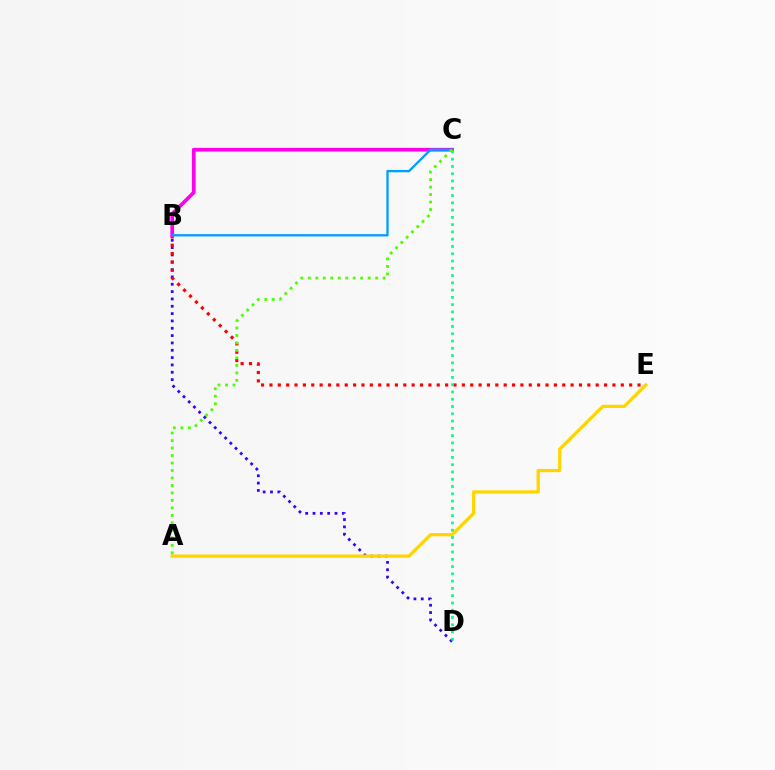{('B', 'D'): [{'color': '#3700ff', 'line_style': 'dotted', 'thickness': 1.99}], ('B', 'E'): [{'color': '#ff0000', 'line_style': 'dotted', 'thickness': 2.27}], ('A', 'E'): [{'color': '#ffd500', 'line_style': 'solid', 'thickness': 2.35}], ('B', 'C'): [{'color': '#ff00ed', 'line_style': 'solid', 'thickness': 2.67}, {'color': '#009eff', 'line_style': 'solid', 'thickness': 1.65}], ('C', 'D'): [{'color': '#00ff86', 'line_style': 'dotted', 'thickness': 1.98}], ('A', 'C'): [{'color': '#4fff00', 'line_style': 'dotted', 'thickness': 2.03}]}